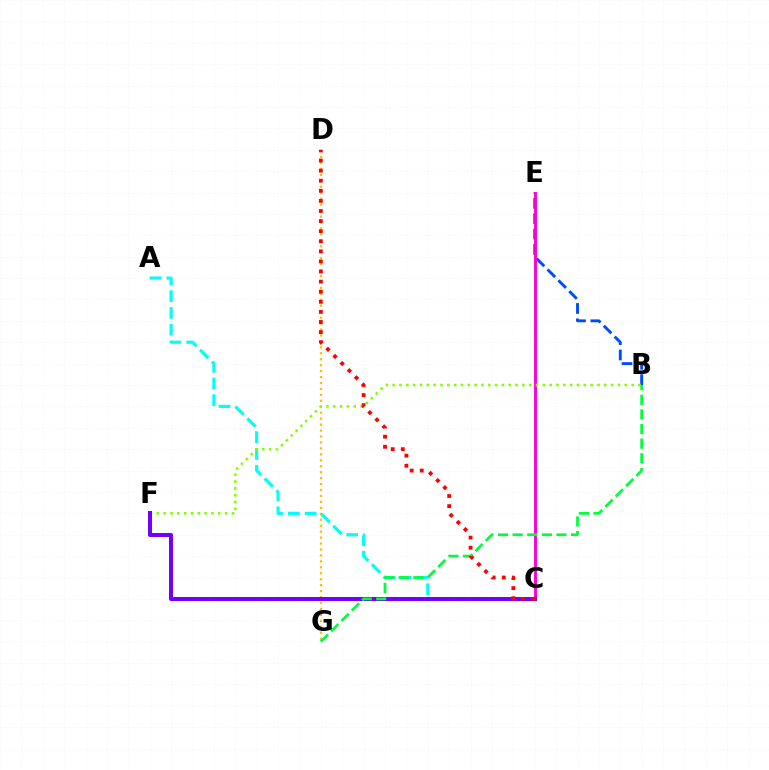{('B', 'E'): [{'color': '#004bff', 'line_style': 'dashed', 'thickness': 2.09}], ('D', 'G'): [{'color': '#ffbd00', 'line_style': 'dotted', 'thickness': 1.62}], ('C', 'E'): [{'color': '#ff00cf', 'line_style': 'solid', 'thickness': 2.09}], ('A', 'C'): [{'color': '#00fff6', 'line_style': 'dashed', 'thickness': 2.28}], ('B', 'F'): [{'color': '#84ff00', 'line_style': 'dotted', 'thickness': 1.85}], ('C', 'F'): [{'color': '#7200ff', 'line_style': 'solid', 'thickness': 2.89}], ('B', 'G'): [{'color': '#00ff39', 'line_style': 'dashed', 'thickness': 1.99}], ('C', 'D'): [{'color': '#ff0000', 'line_style': 'dotted', 'thickness': 2.74}]}